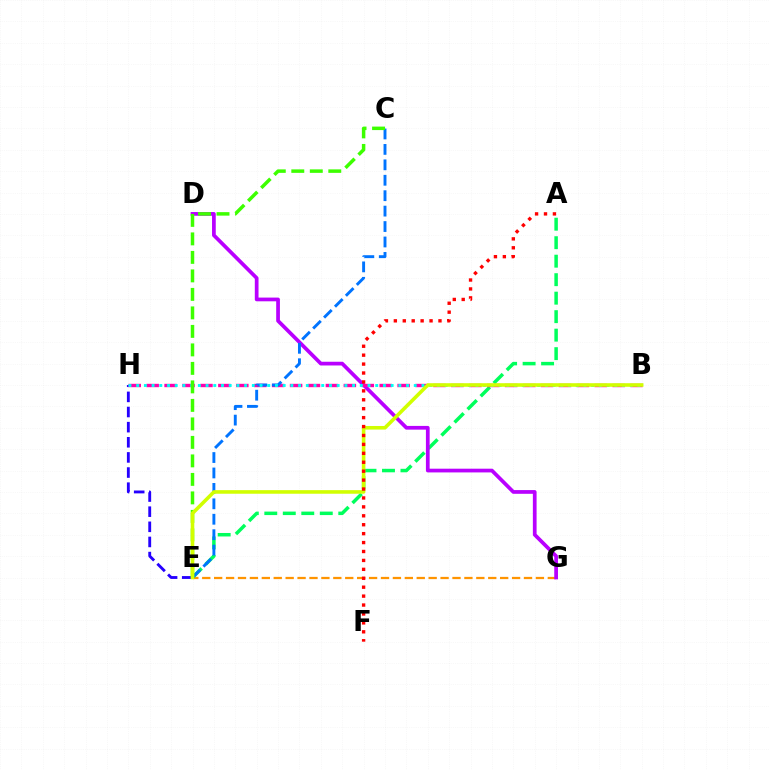{('E', 'G'): [{'color': '#ff9400', 'line_style': 'dashed', 'thickness': 1.62}], ('A', 'E'): [{'color': '#00ff5c', 'line_style': 'dashed', 'thickness': 2.51}], ('D', 'G'): [{'color': '#b900ff', 'line_style': 'solid', 'thickness': 2.68}], ('E', 'H'): [{'color': '#2500ff', 'line_style': 'dashed', 'thickness': 2.06}], ('B', 'H'): [{'color': '#ff00ac', 'line_style': 'dashed', 'thickness': 2.44}, {'color': '#00fff6', 'line_style': 'dotted', 'thickness': 2.1}], ('C', 'E'): [{'color': '#0074ff', 'line_style': 'dashed', 'thickness': 2.1}, {'color': '#3dff00', 'line_style': 'dashed', 'thickness': 2.51}], ('B', 'E'): [{'color': '#d1ff00', 'line_style': 'solid', 'thickness': 2.58}], ('A', 'F'): [{'color': '#ff0000', 'line_style': 'dotted', 'thickness': 2.42}]}